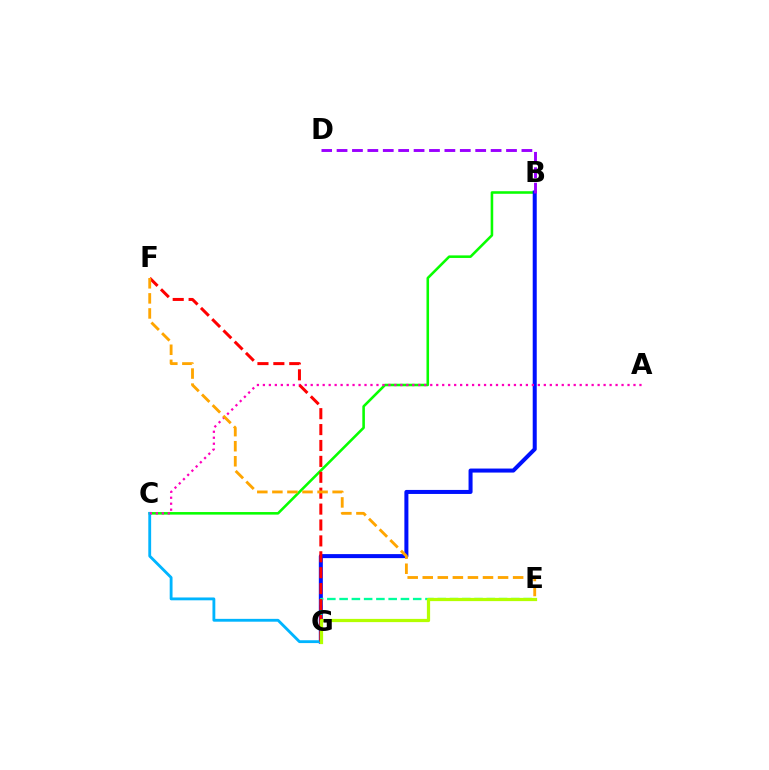{('B', 'C'): [{'color': '#08ff00', 'line_style': 'solid', 'thickness': 1.85}], ('B', 'G'): [{'color': '#0010ff', 'line_style': 'solid', 'thickness': 2.9}], ('C', 'G'): [{'color': '#00b5ff', 'line_style': 'solid', 'thickness': 2.04}], ('A', 'C'): [{'color': '#ff00bd', 'line_style': 'dotted', 'thickness': 1.62}], ('E', 'G'): [{'color': '#00ff9d', 'line_style': 'dashed', 'thickness': 1.67}, {'color': '#b3ff00', 'line_style': 'solid', 'thickness': 2.33}], ('F', 'G'): [{'color': '#ff0000', 'line_style': 'dashed', 'thickness': 2.16}], ('B', 'D'): [{'color': '#9b00ff', 'line_style': 'dashed', 'thickness': 2.09}], ('E', 'F'): [{'color': '#ffa500', 'line_style': 'dashed', 'thickness': 2.05}]}